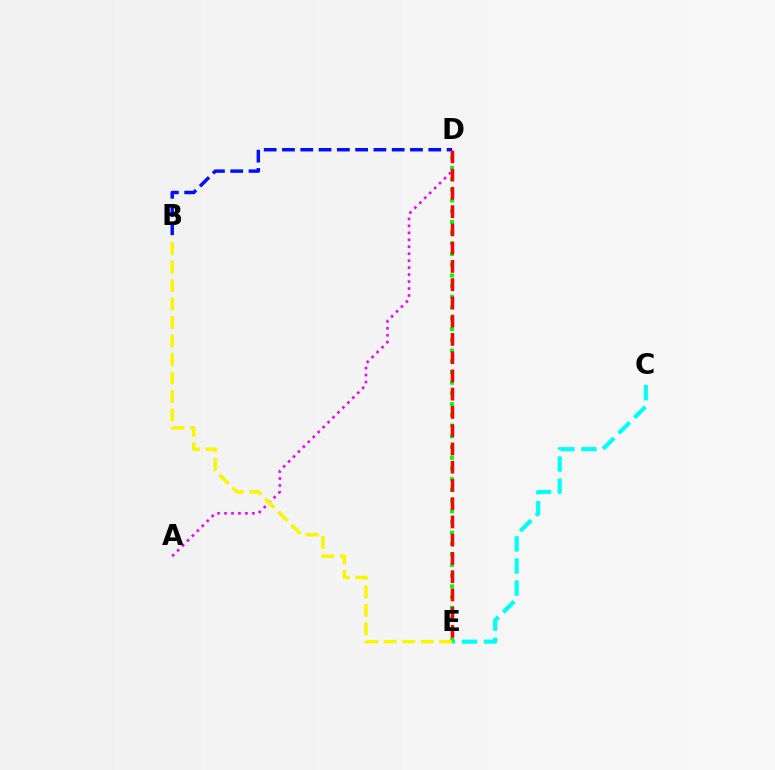{('B', 'D'): [{'color': '#0010ff', 'line_style': 'dashed', 'thickness': 2.48}], ('A', 'D'): [{'color': '#ee00ff', 'line_style': 'dotted', 'thickness': 1.89}], ('C', 'E'): [{'color': '#00fff6', 'line_style': 'dashed', 'thickness': 3.0}], ('D', 'E'): [{'color': '#08ff00', 'line_style': 'dotted', 'thickness': 2.91}, {'color': '#ff0000', 'line_style': 'dashed', 'thickness': 2.48}], ('B', 'E'): [{'color': '#fcf500', 'line_style': 'dashed', 'thickness': 2.51}]}